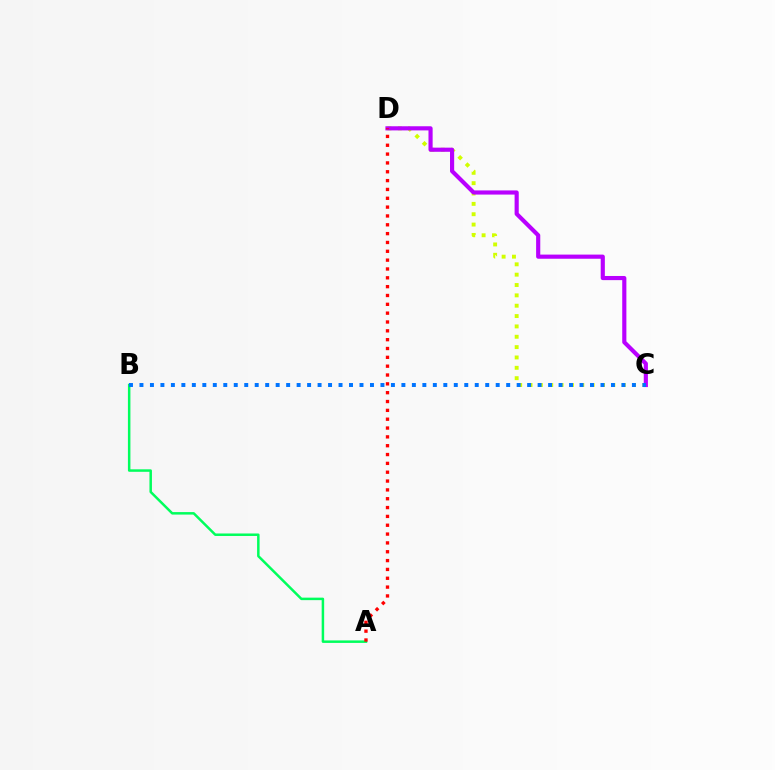{('C', 'D'): [{'color': '#d1ff00', 'line_style': 'dotted', 'thickness': 2.81}, {'color': '#b900ff', 'line_style': 'solid', 'thickness': 2.99}], ('A', 'B'): [{'color': '#00ff5c', 'line_style': 'solid', 'thickness': 1.8}], ('B', 'C'): [{'color': '#0074ff', 'line_style': 'dotted', 'thickness': 2.85}], ('A', 'D'): [{'color': '#ff0000', 'line_style': 'dotted', 'thickness': 2.4}]}